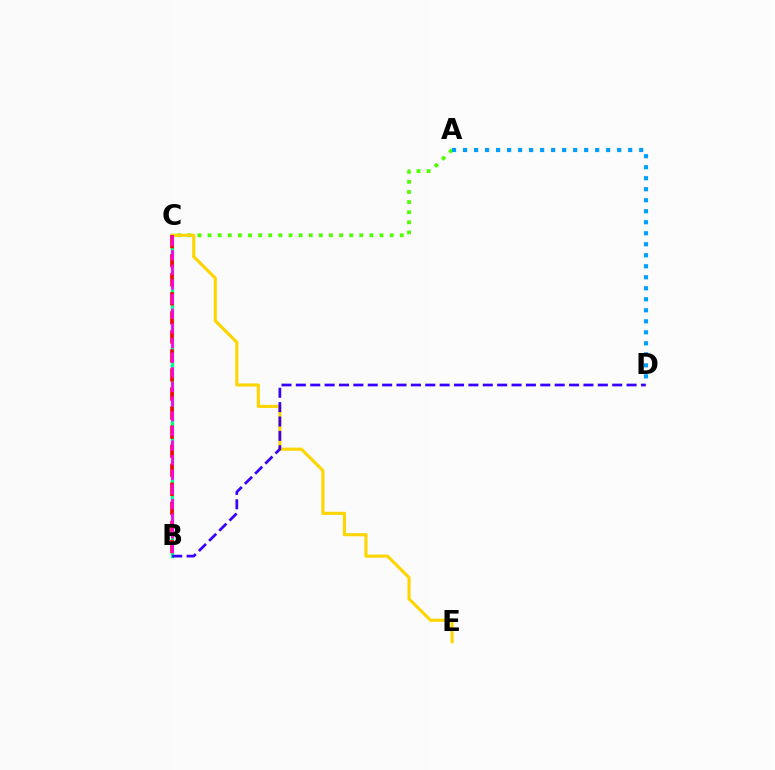{('A', 'C'): [{'color': '#4fff00', 'line_style': 'dotted', 'thickness': 2.75}], ('B', 'C'): [{'color': '#00ff86', 'line_style': 'solid', 'thickness': 2.39}, {'color': '#ff0000', 'line_style': 'dashed', 'thickness': 2.59}, {'color': '#ff00ed', 'line_style': 'dashed', 'thickness': 1.99}], ('C', 'E'): [{'color': '#ffd500', 'line_style': 'solid', 'thickness': 2.25}], ('B', 'D'): [{'color': '#3700ff', 'line_style': 'dashed', 'thickness': 1.95}], ('A', 'D'): [{'color': '#009eff', 'line_style': 'dotted', 'thickness': 2.99}]}